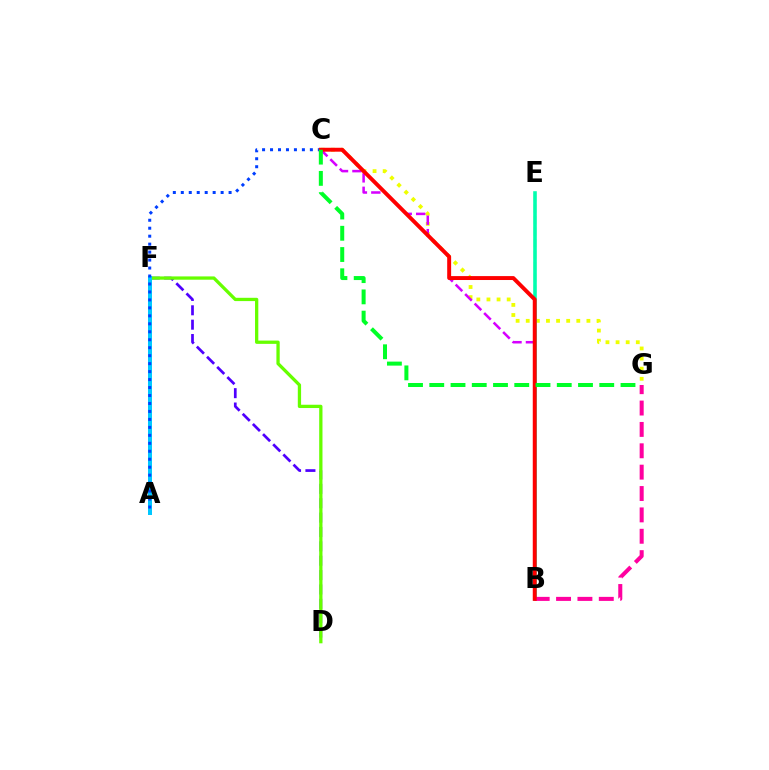{('C', 'G'): [{'color': '#eeff00', 'line_style': 'dotted', 'thickness': 2.75}, {'color': '#00ff27', 'line_style': 'dashed', 'thickness': 2.89}], ('D', 'F'): [{'color': '#4f00ff', 'line_style': 'dashed', 'thickness': 1.95}, {'color': '#66ff00', 'line_style': 'solid', 'thickness': 2.37}], ('B', 'E'): [{'color': '#ff8800', 'line_style': 'dashed', 'thickness': 1.56}, {'color': '#00ffaf', 'line_style': 'solid', 'thickness': 2.57}], ('B', 'C'): [{'color': '#d600ff', 'line_style': 'dashed', 'thickness': 1.82}, {'color': '#ff0000', 'line_style': 'solid', 'thickness': 2.82}], ('A', 'F'): [{'color': '#00c7ff', 'line_style': 'solid', 'thickness': 2.87}], ('A', 'C'): [{'color': '#003fff', 'line_style': 'dotted', 'thickness': 2.16}], ('B', 'G'): [{'color': '#ff00a0', 'line_style': 'dashed', 'thickness': 2.9}]}